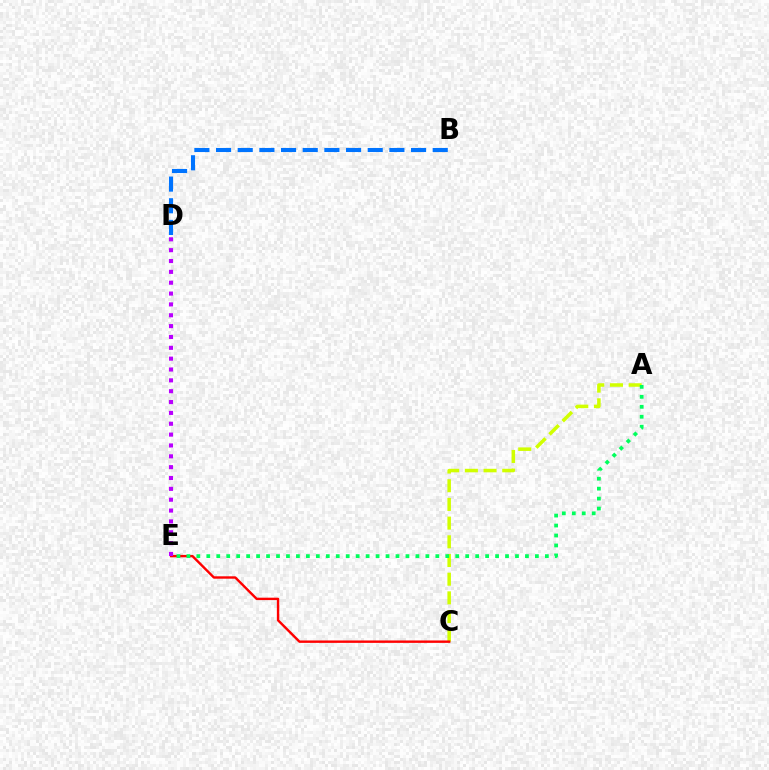{('A', 'C'): [{'color': '#d1ff00', 'line_style': 'dashed', 'thickness': 2.54}], ('C', 'E'): [{'color': '#ff0000', 'line_style': 'solid', 'thickness': 1.73}], ('D', 'E'): [{'color': '#b900ff', 'line_style': 'dotted', 'thickness': 2.95}], ('A', 'E'): [{'color': '#00ff5c', 'line_style': 'dotted', 'thickness': 2.71}], ('B', 'D'): [{'color': '#0074ff', 'line_style': 'dashed', 'thickness': 2.94}]}